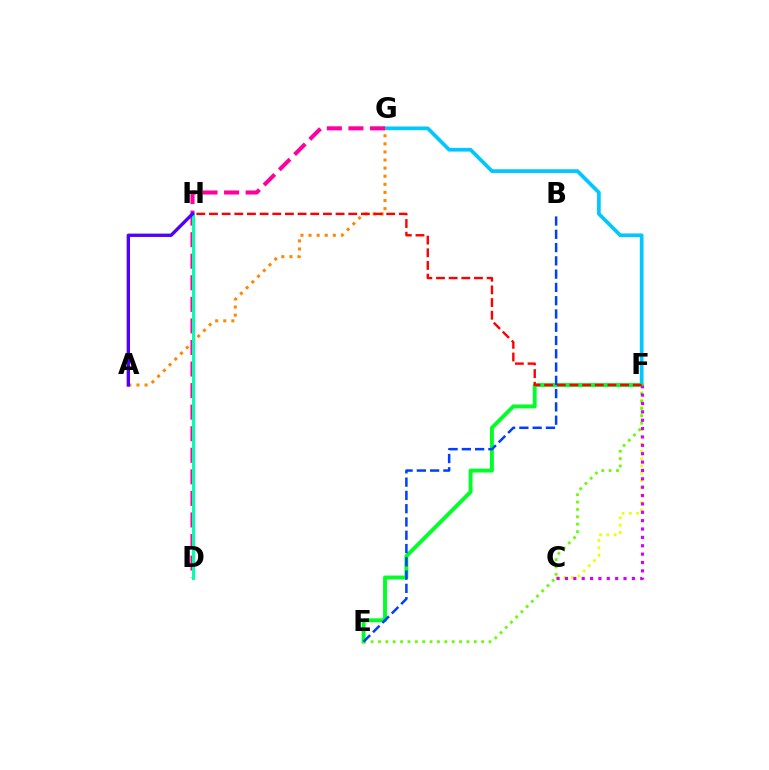{('C', 'F'): [{'color': '#eeff00', 'line_style': 'dotted', 'thickness': 1.99}, {'color': '#d600ff', 'line_style': 'dotted', 'thickness': 2.27}], ('F', 'G'): [{'color': '#00c7ff', 'line_style': 'solid', 'thickness': 2.67}], ('A', 'G'): [{'color': '#ff8800', 'line_style': 'dotted', 'thickness': 2.2}], ('E', 'F'): [{'color': '#00ff27', 'line_style': 'solid', 'thickness': 2.79}, {'color': '#66ff00', 'line_style': 'dotted', 'thickness': 2.0}], ('D', 'G'): [{'color': '#ff00a0', 'line_style': 'dashed', 'thickness': 2.93}], ('D', 'H'): [{'color': '#00ffaf', 'line_style': 'solid', 'thickness': 2.2}], ('F', 'H'): [{'color': '#ff0000', 'line_style': 'dashed', 'thickness': 1.72}], ('B', 'E'): [{'color': '#003fff', 'line_style': 'dashed', 'thickness': 1.8}], ('A', 'H'): [{'color': '#4f00ff', 'line_style': 'solid', 'thickness': 2.41}]}